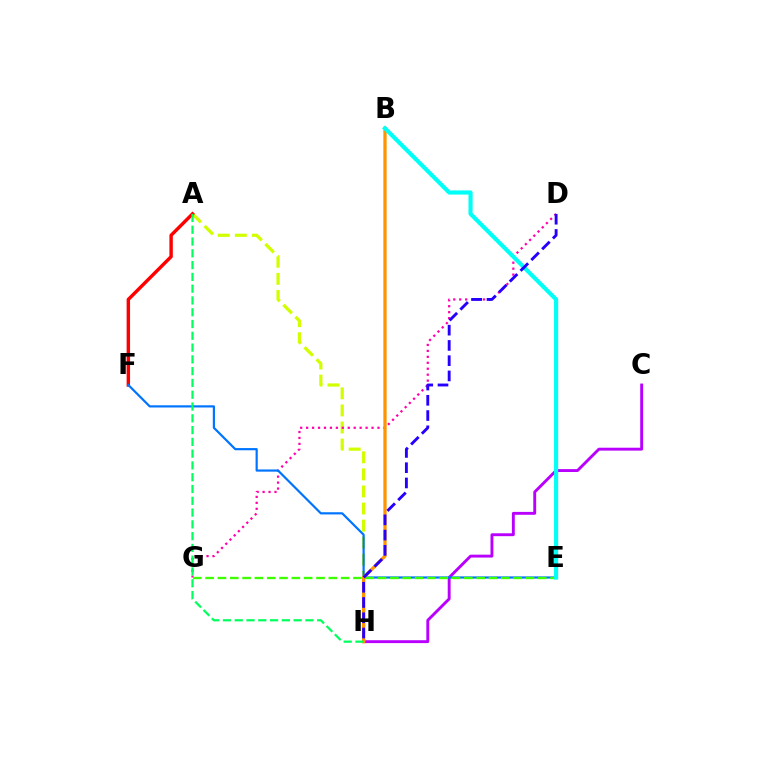{('C', 'H'): [{'color': '#b900ff', 'line_style': 'solid', 'thickness': 2.08}], ('A', 'H'): [{'color': '#d1ff00', 'line_style': 'dashed', 'thickness': 2.32}, {'color': '#00ff5c', 'line_style': 'dashed', 'thickness': 1.6}], ('A', 'F'): [{'color': '#ff0000', 'line_style': 'solid', 'thickness': 2.46}], ('D', 'G'): [{'color': '#ff00ac', 'line_style': 'dotted', 'thickness': 1.62}], ('E', 'F'): [{'color': '#0074ff', 'line_style': 'solid', 'thickness': 1.58}], ('E', 'G'): [{'color': '#3dff00', 'line_style': 'dashed', 'thickness': 1.67}], ('B', 'H'): [{'color': '#ff9400', 'line_style': 'solid', 'thickness': 2.34}], ('B', 'E'): [{'color': '#00fff6', 'line_style': 'solid', 'thickness': 2.98}], ('D', 'H'): [{'color': '#2500ff', 'line_style': 'dashed', 'thickness': 2.07}]}